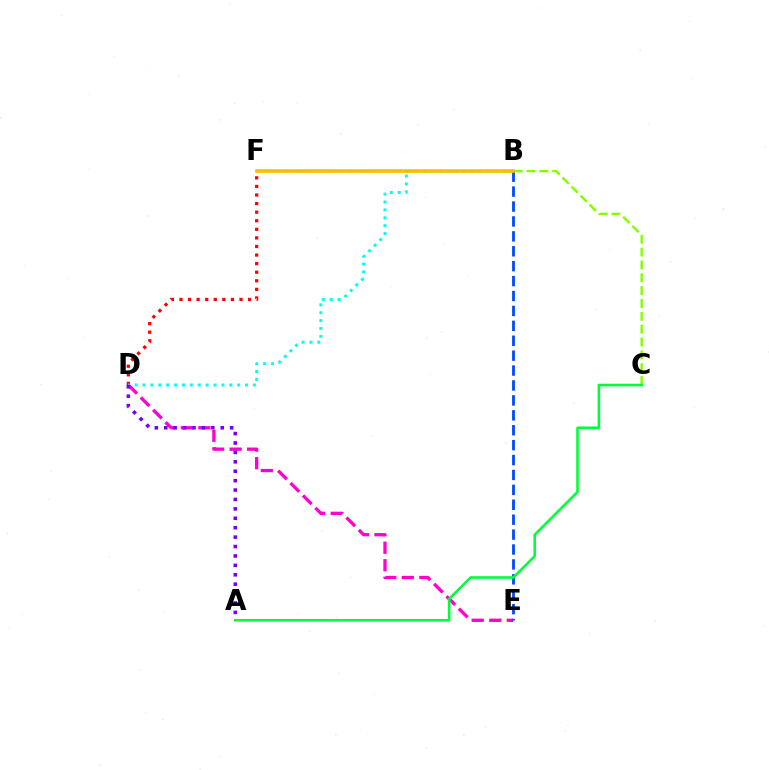{('C', 'F'): [{'color': '#84ff00', 'line_style': 'dashed', 'thickness': 1.74}], ('D', 'F'): [{'color': '#ff0000', 'line_style': 'dotted', 'thickness': 2.33}], ('D', 'E'): [{'color': '#ff00cf', 'line_style': 'dashed', 'thickness': 2.38}], ('B', 'D'): [{'color': '#00fff6', 'line_style': 'dotted', 'thickness': 2.14}], ('B', 'E'): [{'color': '#004bff', 'line_style': 'dashed', 'thickness': 2.03}], ('A', 'D'): [{'color': '#7200ff', 'line_style': 'dotted', 'thickness': 2.56}], ('B', 'F'): [{'color': '#ffbd00', 'line_style': 'solid', 'thickness': 2.57}], ('A', 'C'): [{'color': '#00ff39', 'line_style': 'solid', 'thickness': 1.86}]}